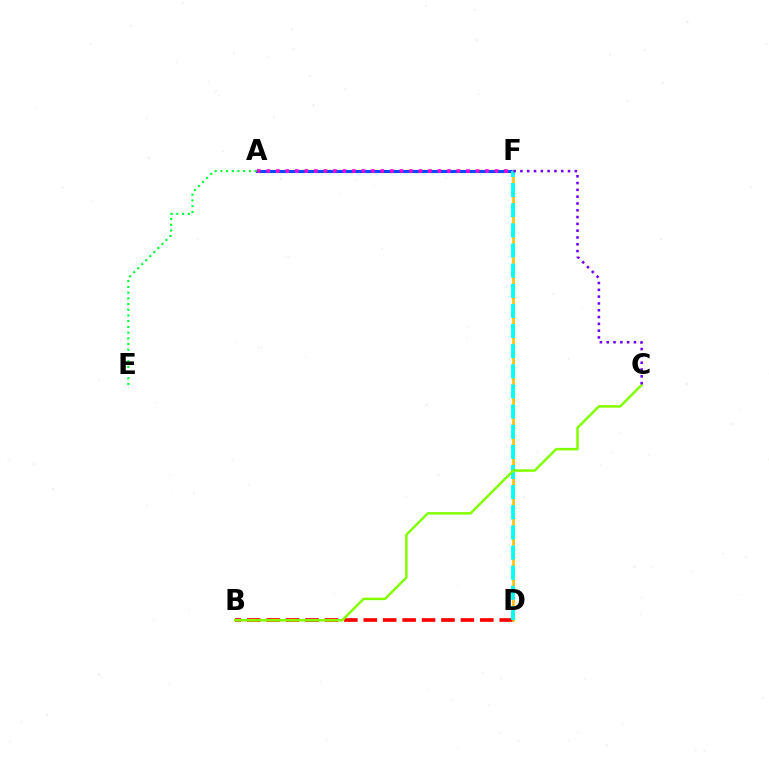{('A', 'F'): [{'color': '#004bff', 'line_style': 'solid', 'thickness': 2.23}, {'color': '#ff00cf', 'line_style': 'dotted', 'thickness': 2.58}], ('B', 'D'): [{'color': '#ff0000', 'line_style': 'dashed', 'thickness': 2.64}], ('D', 'F'): [{'color': '#ffbd00', 'line_style': 'solid', 'thickness': 1.88}, {'color': '#00fff6', 'line_style': 'dashed', 'thickness': 2.74}], ('A', 'E'): [{'color': '#00ff39', 'line_style': 'dotted', 'thickness': 1.55}], ('B', 'C'): [{'color': '#84ff00', 'line_style': 'solid', 'thickness': 1.82}], ('C', 'F'): [{'color': '#7200ff', 'line_style': 'dotted', 'thickness': 1.85}]}